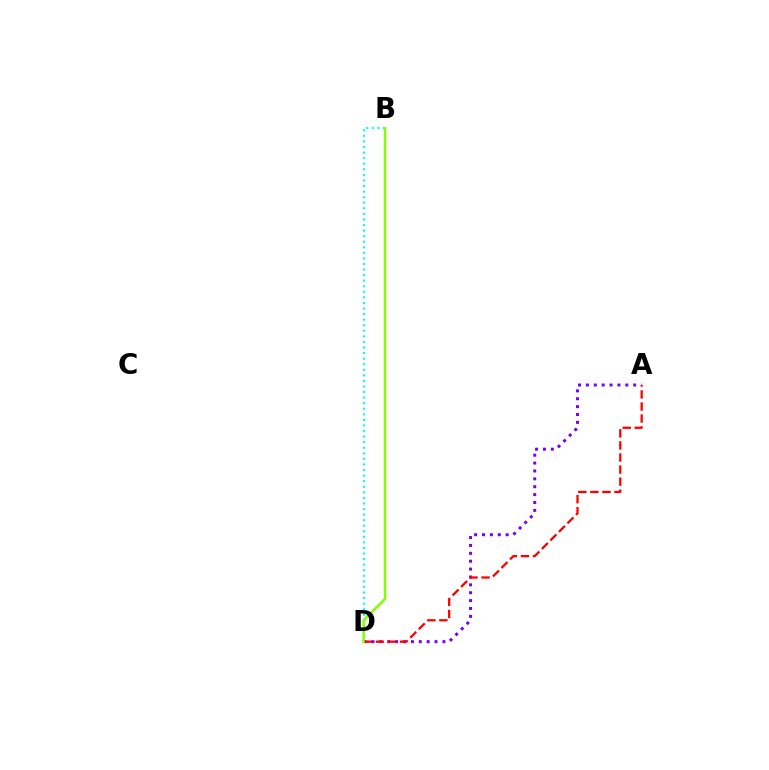{('A', 'D'): [{'color': '#7200ff', 'line_style': 'dotted', 'thickness': 2.14}, {'color': '#ff0000', 'line_style': 'dashed', 'thickness': 1.64}], ('B', 'D'): [{'color': '#00fff6', 'line_style': 'dotted', 'thickness': 1.51}, {'color': '#84ff00', 'line_style': 'solid', 'thickness': 1.79}]}